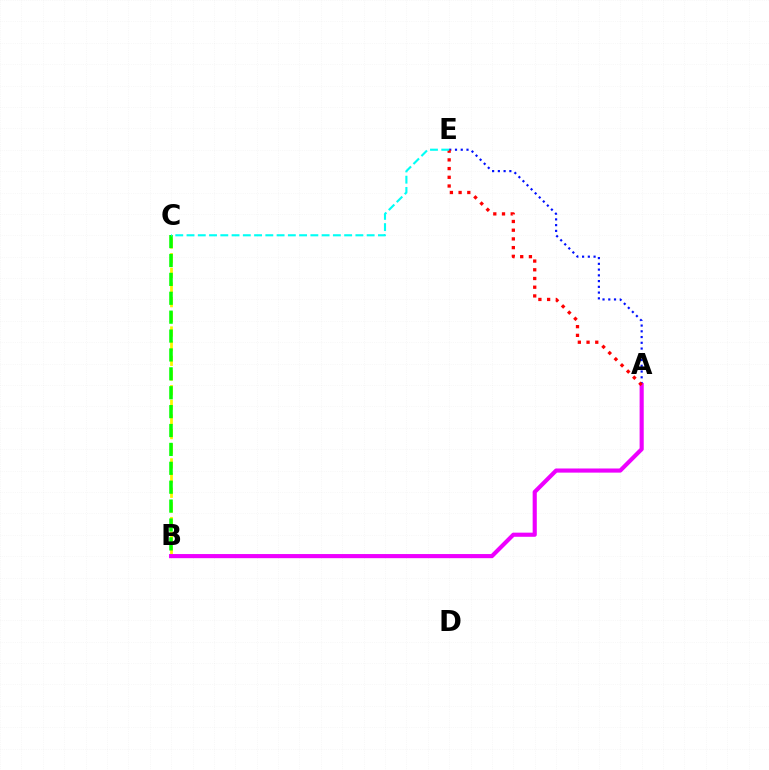{('B', 'C'): [{'color': '#fcf500', 'line_style': 'dashed', 'thickness': 1.99}, {'color': '#08ff00', 'line_style': 'dashed', 'thickness': 2.57}], ('A', 'E'): [{'color': '#0010ff', 'line_style': 'dotted', 'thickness': 1.56}, {'color': '#ff0000', 'line_style': 'dotted', 'thickness': 2.37}], ('A', 'B'): [{'color': '#ee00ff', 'line_style': 'solid', 'thickness': 2.97}], ('C', 'E'): [{'color': '#00fff6', 'line_style': 'dashed', 'thickness': 1.53}]}